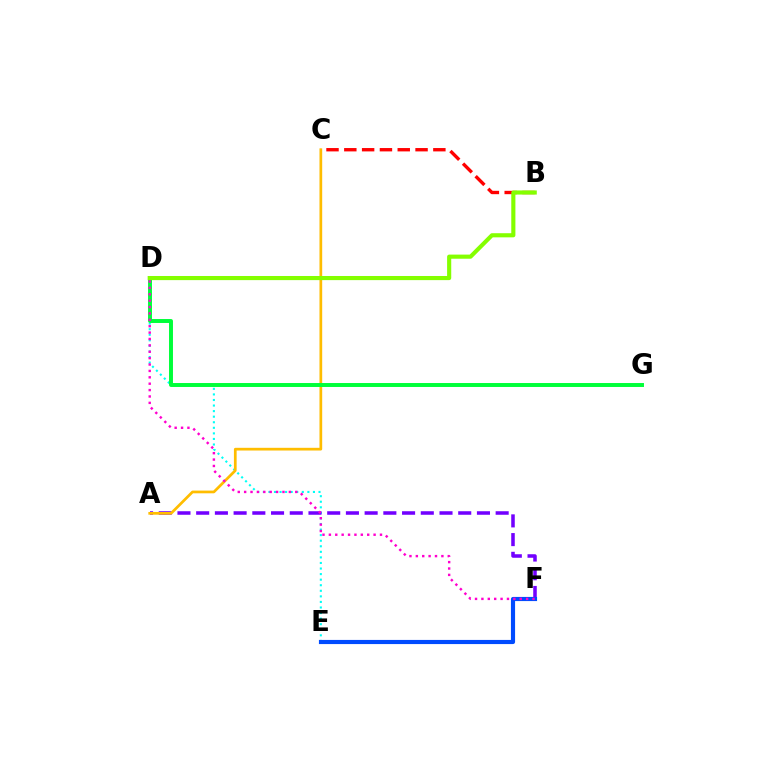{('B', 'C'): [{'color': '#ff0000', 'line_style': 'dashed', 'thickness': 2.42}], ('D', 'E'): [{'color': '#00fff6', 'line_style': 'dotted', 'thickness': 1.51}], ('A', 'F'): [{'color': '#7200ff', 'line_style': 'dashed', 'thickness': 2.54}], ('A', 'C'): [{'color': '#ffbd00', 'line_style': 'solid', 'thickness': 1.96}], ('D', 'G'): [{'color': '#00ff39', 'line_style': 'solid', 'thickness': 2.84}], ('E', 'F'): [{'color': '#004bff', 'line_style': 'solid', 'thickness': 2.99}], ('B', 'D'): [{'color': '#84ff00', 'line_style': 'solid', 'thickness': 2.97}], ('D', 'F'): [{'color': '#ff00cf', 'line_style': 'dotted', 'thickness': 1.74}]}